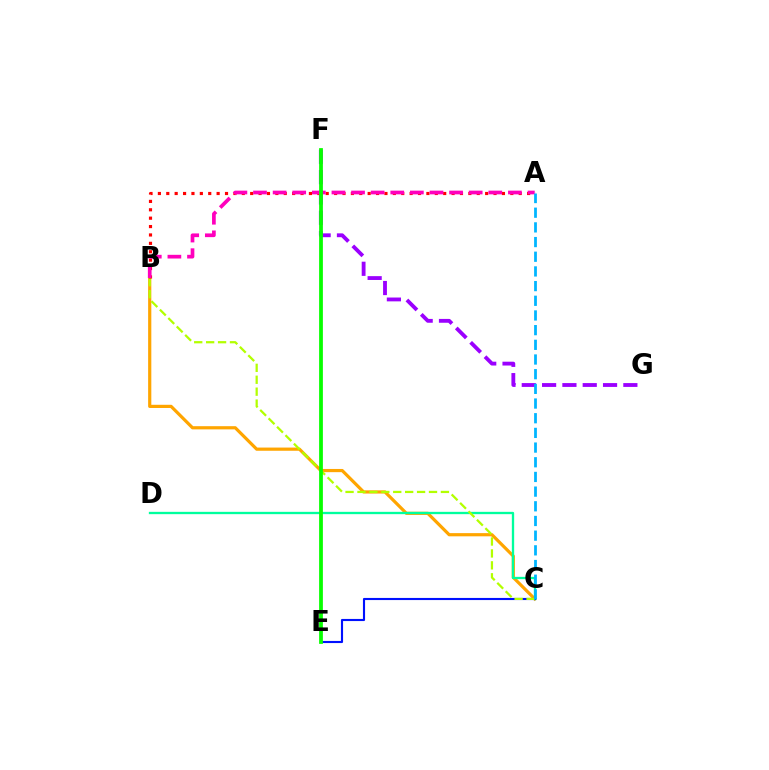{('B', 'C'): [{'color': '#ffa500', 'line_style': 'solid', 'thickness': 2.3}, {'color': '#b3ff00', 'line_style': 'dashed', 'thickness': 1.62}], ('C', 'D'): [{'color': '#00ff9d', 'line_style': 'solid', 'thickness': 1.67}], ('C', 'E'): [{'color': '#0010ff', 'line_style': 'solid', 'thickness': 1.53}], ('F', 'G'): [{'color': '#9b00ff', 'line_style': 'dashed', 'thickness': 2.76}], ('A', 'B'): [{'color': '#ff0000', 'line_style': 'dotted', 'thickness': 2.28}, {'color': '#ff00bd', 'line_style': 'dashed', 'thickness': 2.66}], ('A', 'C'): [{'color': '#00b5ff', 'line_style': 'dashed', 'thickness': 1.99}], ('E', 'F'): [{'color': '#08ff00', 'line_style': 'solid', 'thickness': 2.71}]}